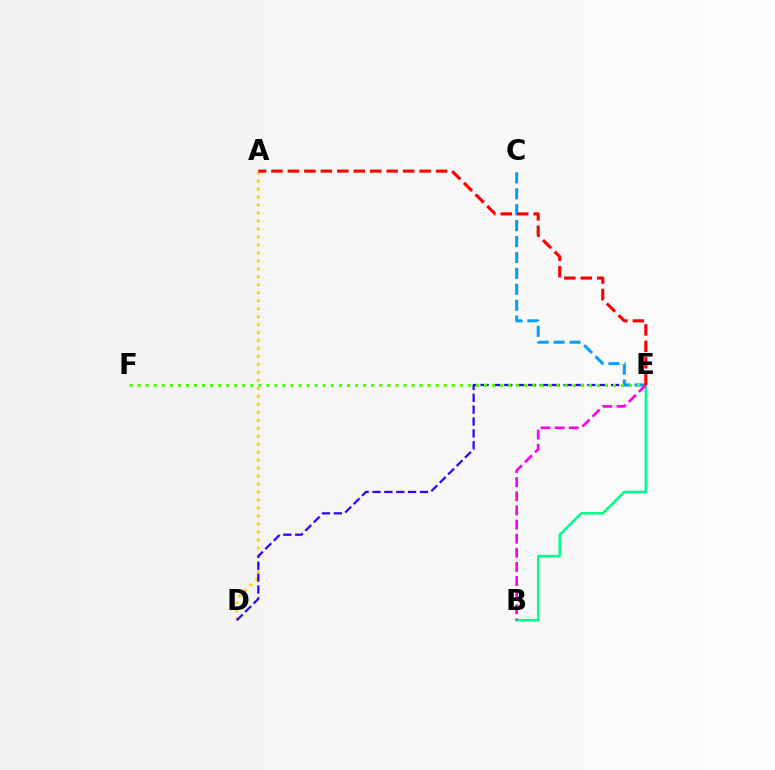{('A', 'D'): [{'color': '#ffd500', 'line_style': 'dotted', 'thickness': 2.17}], ('B', 'E'): [{'color': '#00ff86', 'line_style': 'solid', 'thickness': 1.81}, {'color': '#ff00ed', 'line_style': 'dashed', 'thickness': 1.92}], ('D', 'E'): [{'color': '#3700ff', 'line_style': 'dashed', 'thickness': 1.61}], ('C', 'E'): [{'color': '#009eff', 'line_style': 'dashed', 'thickness': 2.16}], ('E', 'F'): [{'color': '#4fff00', 'line_style': 'dotted', 'thickness': 2.19}], ('A', 'E'): [{'color': '#ff0000', 'line_style': 'dashed', 'thickness': 2.24}]}